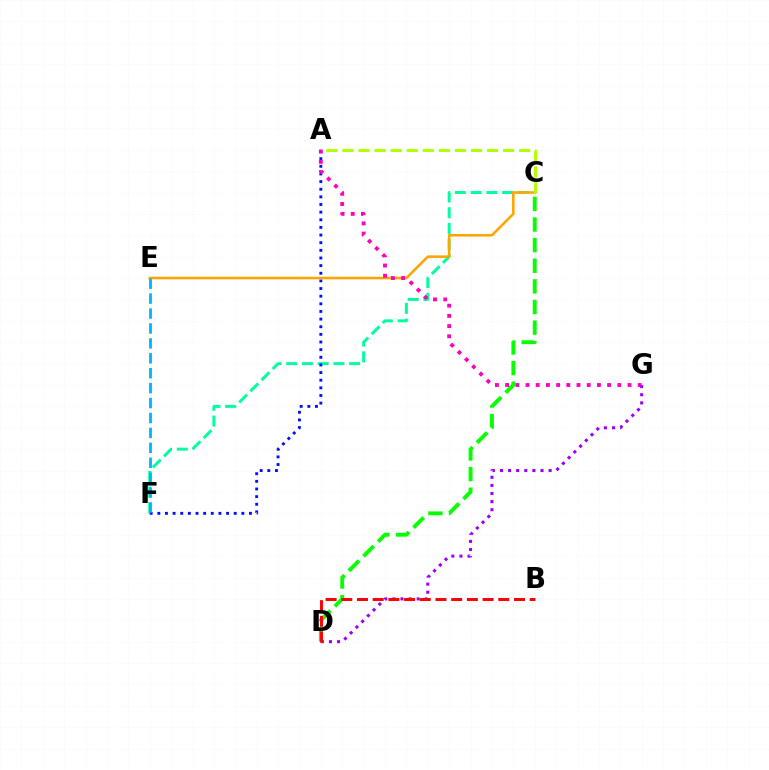{('C', 'F'): [{'color': '#00ff9d', 'line_style': 'dashed', 'thickness': 2.14}], ('A', 'F'): [{'color': '#0010ff', 'line_style': 'dotted', 'thickness': 2.08}], ('C', 'D'): [{'color': '#08ff00', 'line_style': 'dashed', 'thickness': 2.8}], ('C', 'E'): [{'color': '#ffa500', 'line_style': 'solid', 'thickness': 1.86}], ('A', 'G'): [{'color': '#ff00bd', 'line_style': 'dotted', 'thickness': 2.77}], ('A', 'C'): [{'color': '#b3ff00', 'line_style': 'dashed', 'thickness': 2.18}], ('D', 'G'): [{'color': '#9b00ff', 'line_style': 'dotted', 'thickness': 2.2}], ('B', 'D'): [{'color': '#ff0000', 'line_style': 'dashed', 'thickness': 2.13}], ('E', 'F'): [{'color': '#00b5ff', 'line_style': 'dashed', 'thickness': 2.03}]}